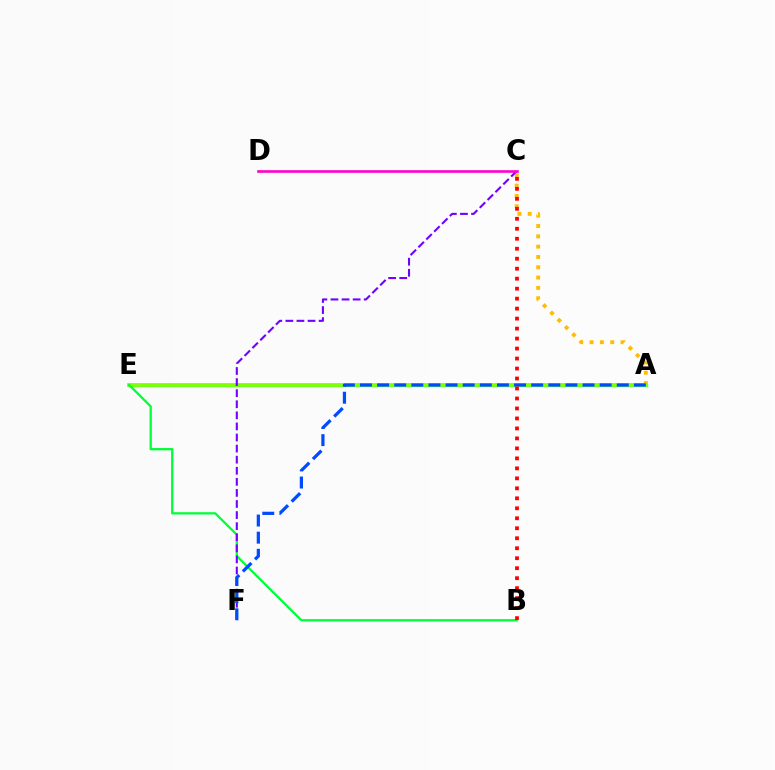{('A', 'E'): [{'color': '#00fff6', 'line_style': 'solid', 'thickness': 2.48}, {'color': '#84ff00', 'line_style': 'solid', 'thickness': 2.68}], ('A', 'C'): [{'color': '#ffbd00', 'line_style': 'dotted', 'thickness': 2.8}], ('B', 'E'): [{'color': '#00ff39', 'line_style': 'solid', 'thickness': 1.64}], ('C', 'F'): [{'color': '#7200ff', 'line_style': 'dashed', 'thickness': 1.51}], ('C', 'D'): [{'color': '#ff00cf', 'line_style': 'solid', 'thickness': 1.89}], ('A', 'F'): [{'color': '#004bff', 'line_style': 'dashed', 'thickness': 2.33}], ('B', 'C'): [{'color': '#ff0000', 'line_style': 'dotted', 'thickness': 2.71}]}